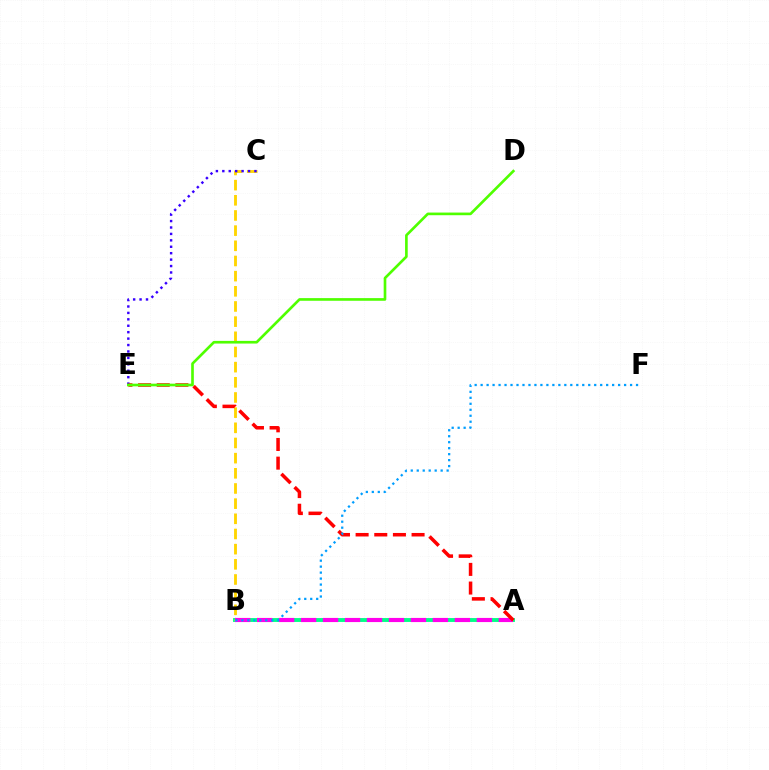{('A', 'B'): [{'color': '#00ff86', 'line_style': 'solid', 'thickness': 2.8}, {'color': '#ff00ed', 'line_style': 'dashed', 'thickness': 2.98}], ('B', 'C'): [{'color': '#ffd500', 'line_style': 'dashed', 'thickness': 2.06}], ('C', 'E'): [{'color': '#3700ff', 'line_style': 'dotted', 'thickness': 1.75}], ('A', 'E'): [{'color': '#ff0000', 'line_style': 'dashed', 'thickness': 2.53}], ('D', 'E'): [{'color': '#4fff00', 'line_style': 'solid', 'thickness': 1.91}], ('B', 'F'): [{'color': '#009eff', 'line_style': 'dotted', 'thickness': 1.62}]}